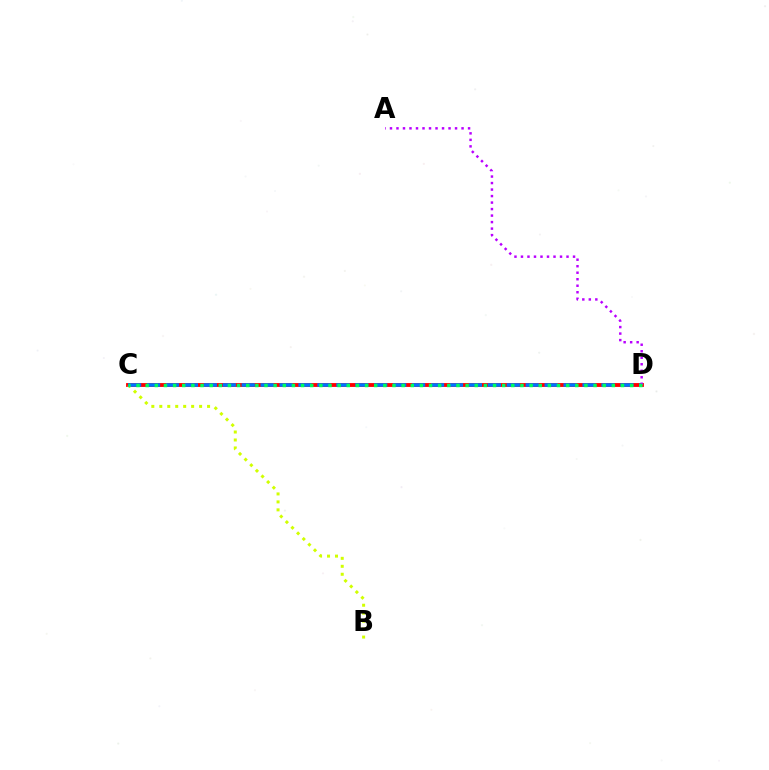{('C', 'D'): [{'color': '#ff0000', 'line_style': 'solid', 'thickness': 2.77}, {'color': '#0074ff', 'line_style': 'dashed', 'thickness': 2.57}, {'color': '#00ff5c', 'line_style': 'dotted', 'thickness': 2.48}], ('B', 'C'): [{'color': '#d1ff00', 'line_style': 'dotted', 'thickness': 2.16}], ('A', 'D'): [{'color': '#b900ff', 'line_style': 'dotted', 'thickness': 1.77}]}